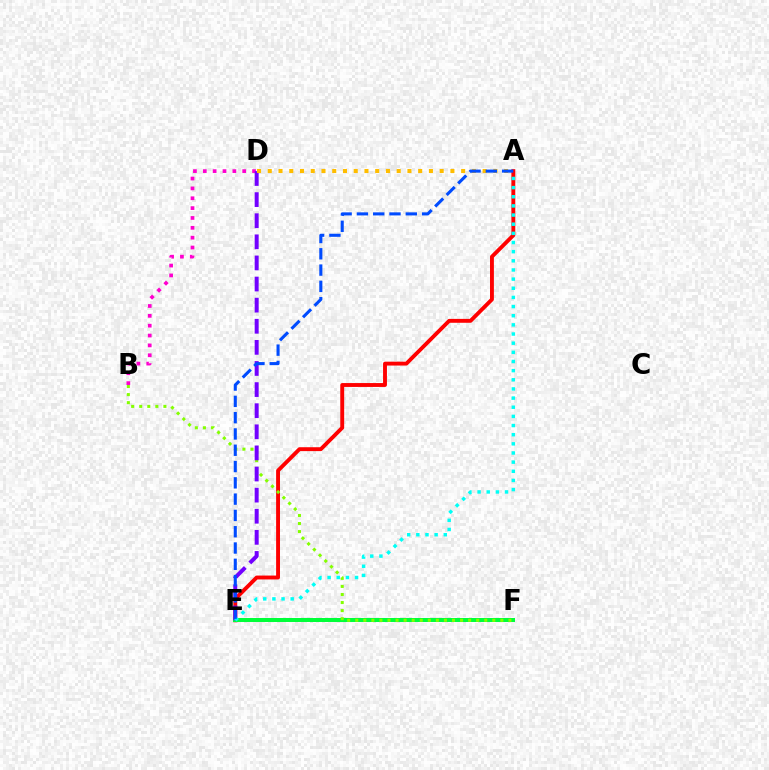{('A', 'E'): [{'color': '#ff0000', 'line_style': 'solid', 'thickness': 2.79}, {'color': '#00fff6', 'line_style': 'dotted', 'thickness': 2.49}, {'color': '#004bff', 'line_style': 'dashed', 'thickness': 2.21}], ('E', 'F'): [{'color': '#00ff39', 'line_style': 'solid', 'thickness': 2.88}], ('B', 'D'): [{'color': '#ff00cf', 'line_style': 'dotted', 'thickness': 2.68}], ('B', 'F'): [{'color': '#84ff00', 'line_style': 'dotted', 'thickness': 2.19}], ('D', 'E'): [{'color': '#7200ff', 'line_style': 'dashed', 'thickness': 2.87}], ('A', 'D'): [{'color': '#ffbd00', 'line_style': 'dotted', 'thickness': 2.92}]}